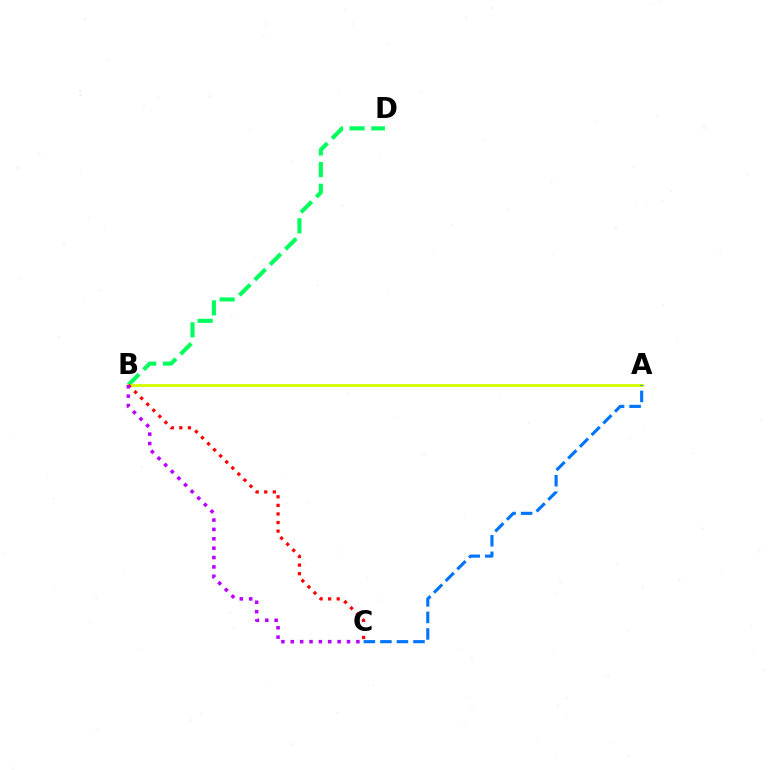{('B', 'D'): [{'color': '#00ff5c', 'line_style': 'dashed', 'thickness': 2.94}], ('A', 'B'): [{'color': '#d1ff00', 'line_style': 'solid', 'thickness': 2.05}], ('B', 'C'): [{'color': '#ff0000', 'line_style': 'dotted', 'thickness': 2.33}, {'color': '#b900ff', 'line_style': 'dotted', 'thickness': 2.55}], ('A', 'C'): [{'color': '#0074ff', 'line_style': 'dashed', 'thickness': 2.25}]}